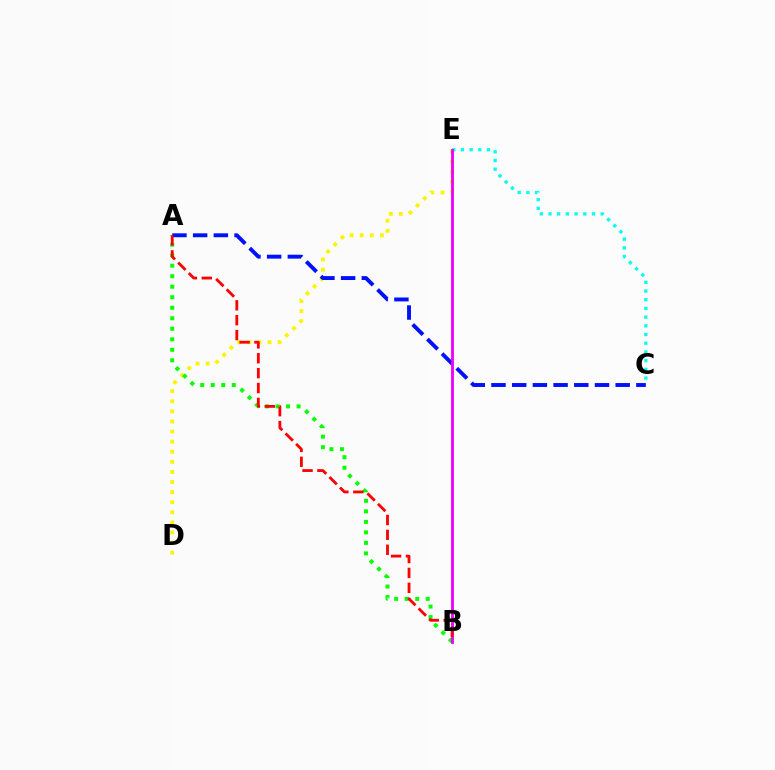{('D', 'E'): [{'color': '#fcf500', 'line_style': 'dotted', 'thickness': 2.74}], ('A', 'B'): [{'color': '#08ff00', 'line_style': 'dotted', 'thickness': 2.86}, {'color': '#ff0000', 'line_style': 'dashed', 'thickness': 2.02}], ('C', 'E'): [{'color': '#00fff6', 'line_style': 'dotted', 'thickness': 2.36}], ('A', 'C'): [{'color': '#0010ff', 'line_style': 'dashed', 'thickness': 2.81}], ('B', 'E'): [{'color': '#ee00ff', 'line_style': 'solid', 'thickness': 2.04}]}